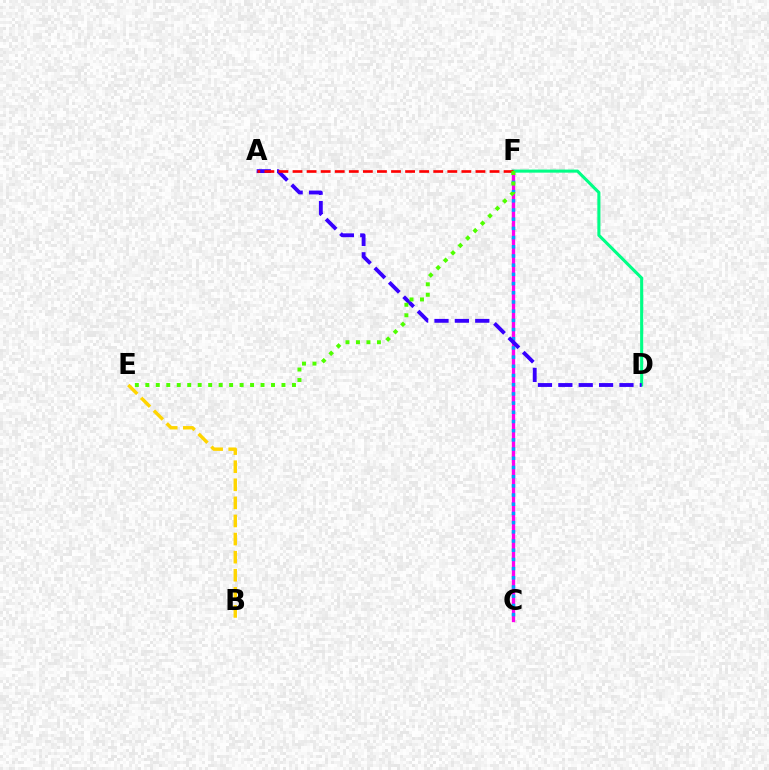{('B', 'E'): [{'color': '#ffd500', 'line_style': 'dashed', 'thickness': 2.46}], ('C', 'F'): [{'color': '#ff00ed', 'line_style': 'solid', 'thickness': 2.38}, {'color': '#009eff', 'line_style': 'dotted', 'thickness': 2.5}], ('D', 'F'): [{'color': '#00ff86', 'line_style': 'solid', 'thickness': 2.22}], ('A', 'D'): [{'color': '#3700ff', 'line_style': 'dashed', 'thickness': 2.77}], ('A', 'F'): [{'color': '#ff0000', 'line_style': 'dashed', 'thickness': 1.91}], ('E', 'F'): [{'color': '#4fff00', 'line_style': 'dotted', 'thickness': 2.85}]}